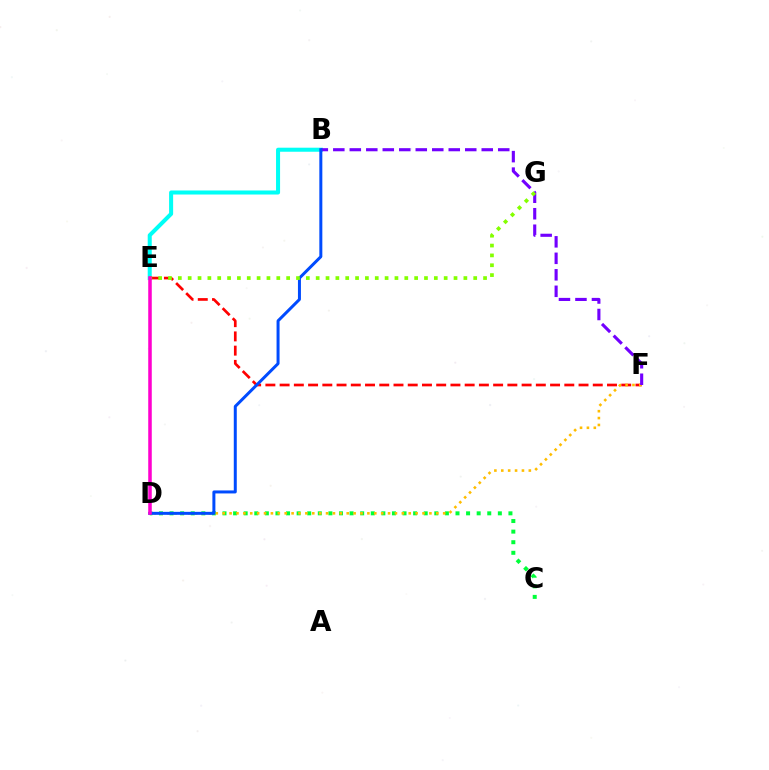{('B', 'E'): [{'color': '#00fff6', 'line_style': 'solid', 'thickness': 2.91}], ('E', 'F'): [{'color': '#ff0000', 'line_style': 'dashed', 'thickness': 1.93}], ('C', 'D'): [{'color': '#00ff39', 'line_style': 'dotted', 'thickness': 2.88}], ('D', 'F'): [{'color': '#ffbd00', 'line_style': 'dotted', 'thickness': 1.87}], ('B', 'F'): [{'color': '#7200ff', 'line_style': 'dashed', 'thickness': 2.24}], ('B', 'D'): [{'color': '#004bff', 'line_style': 'solid', 'thickness': 2.16}], ('E', 'G'): [{'color': '#84ff00', 'line_style': 'dotted', 'thickness': 2.68}], ('D', 'E'): [{'color': '#ff00cf', 'line_style': 'solid', 'thickness': 2.55}]}